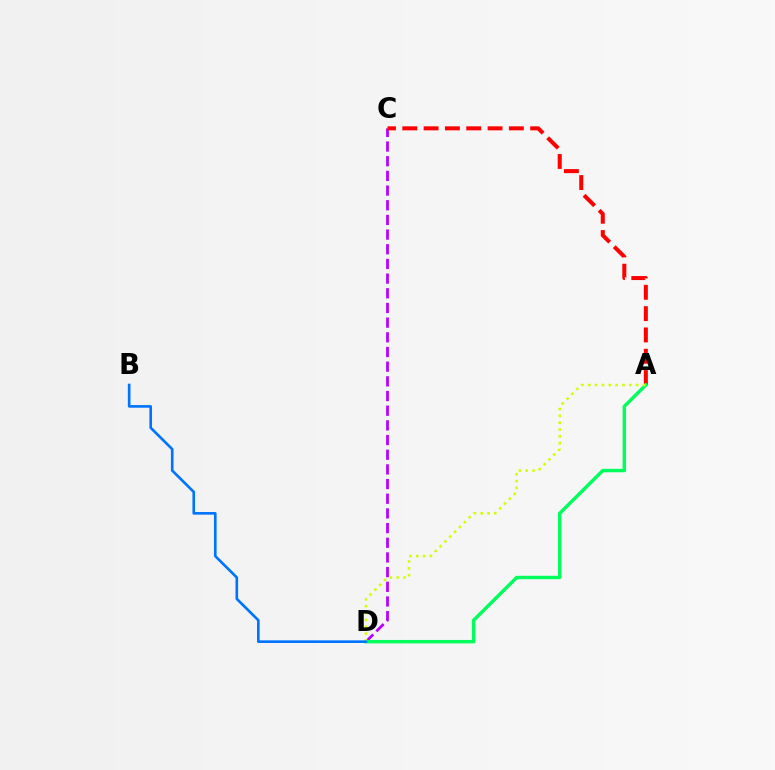{('C', 'D'): [{'color': '#b900ff', 'line_style': 'dashed', 'thickness': 1.99}], ('A', 'C'): [{'color': '#ff0000', 'line_style': 'dashed', 'thickness': 2.9}], ('A', 'D'): [{'color': '#00ff5c', 'line_style': 'solid', 'thickness': 2.48}, {'color': '#d1ff00', 'line_style': 'dotted', 'thickness': 1.86}], ('B', 'D'): [{'color': '#0074ff', 'line_style': 'solid', 'thickness': 1.9}]}